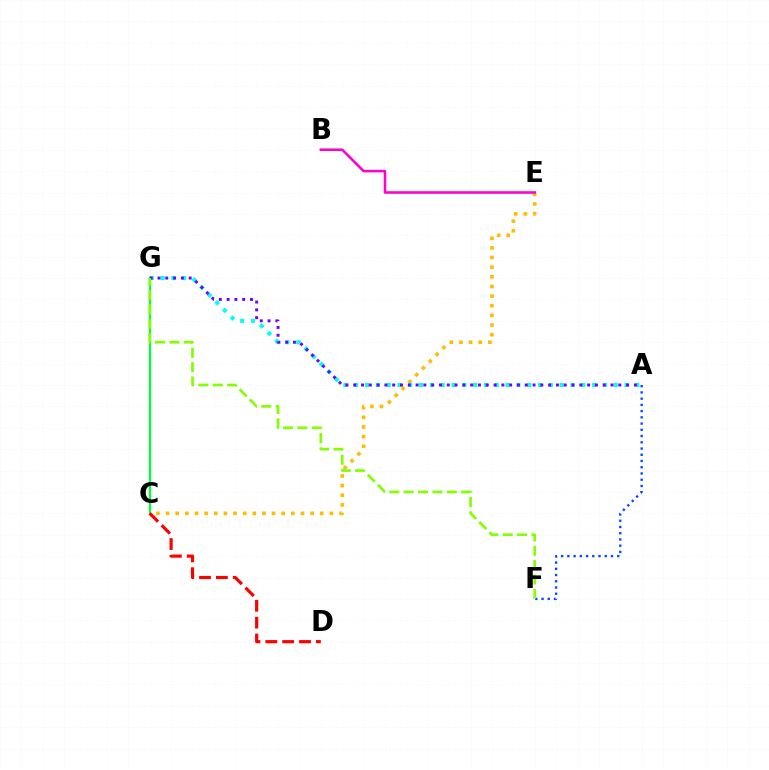{('C', 'G'): [{'color': '#00ff39', 'line_style': 'solid', 'thickness': 1.62}], ('C', 'E'): [{'color': '#ffbd00', 'line_style': 'dotted', 'thickness': 2.62}], ('C', 'D'): [{'color': '#ff0000', 'line_style': 'dashed', 'thickness': 2.29}], ('B', 'E'): [{'color': '#ff00cf', 'line_style': 'solid', 'thickness': 1.84}], ('A', 'G'): [{'color': '#00fff6', 'line_style': 'dotted', 'thickness': 2.94}, {'color': '#7200ff', 'line_style': 'dotted', 'thickness': 2.12}], ('A', 'F'): [{'color': '#004bff', 'line_style': 'dotted', 'thickness': 1.69}], ('F', 'G'): [{'color': '#84ff00', 'line_style': 'dashed', 'thickness': 1.95}]}